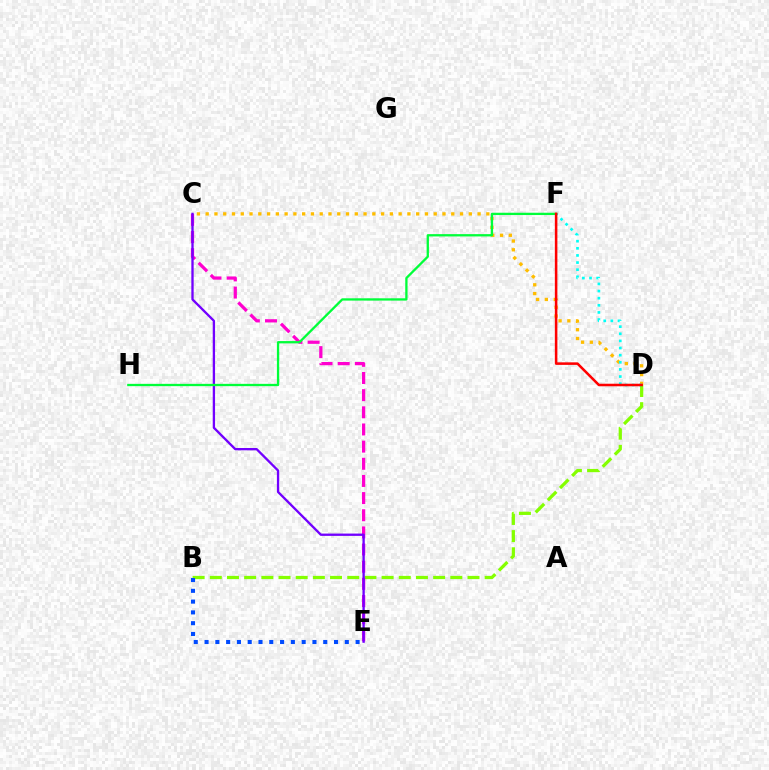{('B', 'D'): [{'color': '#84ff00', 'line_style': 'dashed', 'thickness': 2.33}], ('B', 'E'): [{'color': '#004bff', 'line_style': 'dotted', 'thickness': 2.93}], ('C', 'D'): [{'color': '#ffbd00', 'line_style': 'dotted', 'thickness': 2.38}], ('D', 'F'): [{'color': '#00fff6', 'line_style': 'dotted', 'thickness': 1.94}, {'color': '#ff0000', 'line_style': 'solid', 'thickness': 1.83}], ('C', 'E'): [{'color': '#ff00cf', 'line_style': 'dashed', 'thickness': 2.33}, {'color': '#7200ff', 'line_style': 'solid', 'thickness': 1.67}], ('F', 'H'): [{'color': '#00ff39', 'line_style': 'solid', 'thickness': 1.66}]}